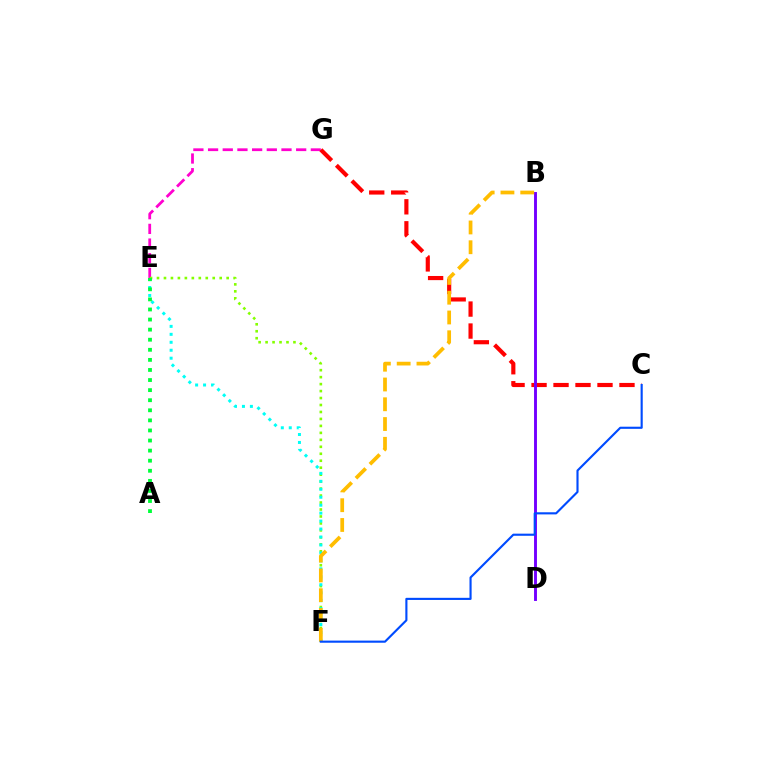{('E', 'G'): [{'color': '#ff00cf', 'line_style': 'dashed', 'thickness': 1.99}], ('E', 'F'): [{'color': '#84ff00', 'line_style': 'dotted', 'thickness': 1.89}, {'color': '#00fff6', 'line_style': 'dotted', 'thickness': 2.16}], ('C', 'G'): [{'color': '#ff0000', 'line_style': 'dashed', 'thickness': 2.99}], ('B', 'D'): [{'color': '#7200ff', 'line_style': 'solid', 'thickness': 2.09}], ('B', 'F'): [{'color': '#ffbd00', 'line_style': 'dashed', 'thickness': 2.69}], ('A', 'E'): [{'color': '#00ff39', 'line_style': 'dotted', 'thickness': 2.74}], ('C', 'F'): [{'color': '#004bff', 'line_style': 'solid', 'thickness': 1.53}]}